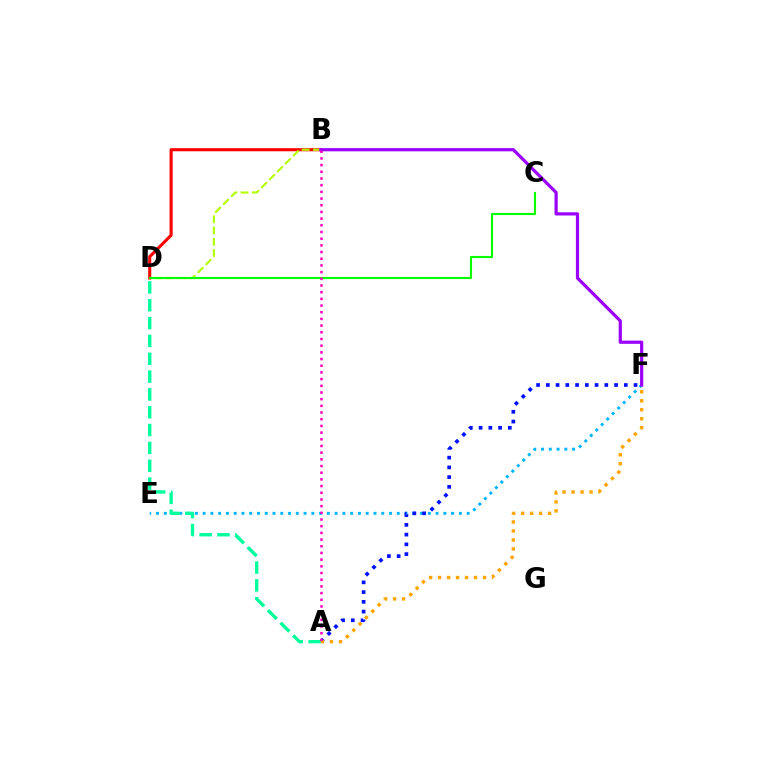{('B', 'D'): [{'color': '#ff0000', 'line_style': 'solid', 'thickness': 2.23}, {'color': '#b3ff00', 'line_style': 'dashed', 'thickness': 1.53}], ('E', 'F'): [{'color': '#00b5ff', 'line_style': 'dotted', 'thickness': 2.11}], ('C', 'D'): [{'color': '#08ff00', 'line_style': 'solid', 'thickness': 1.54}], ('B', 'F'): [{'color': '#9b00ff', 'line_style': 'solid', 'thickness': 2.3}], ('A', 'F'): [{'color': '#0010ff', 'line_style': 'dotted', 'thickness': 2.65}, {'color': '#ffa500', 'line_style': 'dotted', 'thickness': 2.44}], ('A', 'D'): [{'color': '#00ff9d', 'line_style': 'dashed', 'thickness': 2.42}], ('A', 'B'): [{'color': '#ff00bd', 'line_style': 'dotted', 'thickness': 1.82}]}